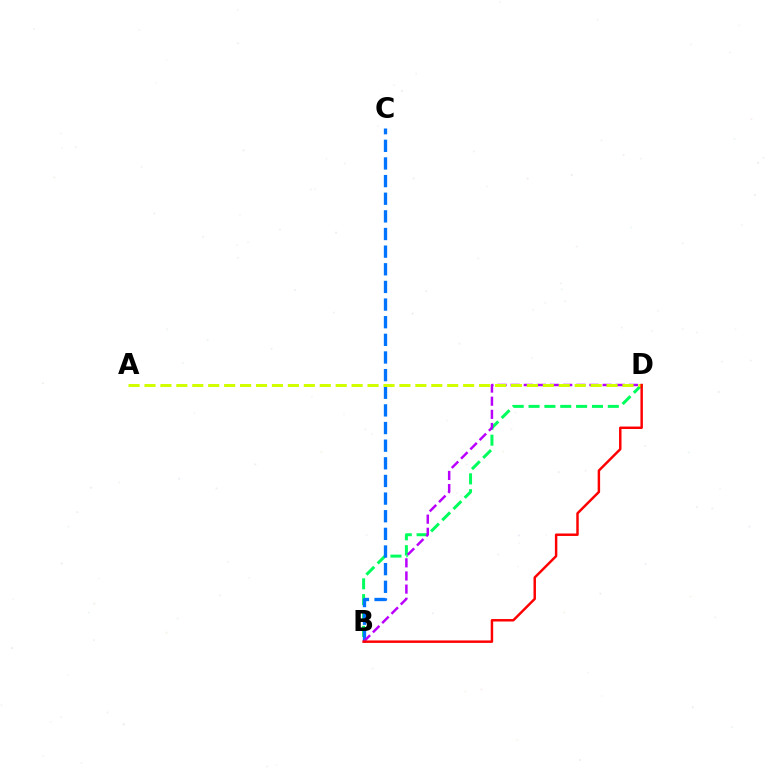{('B', 'D'): [{'color': '#00ff5c', 'line_style': 'dashed', 'thickness': 2.15}, {'color': '#b900ff', 'line_style': 'dashed', 'thickness': 1.78}, {'color': '#ff0000', 'line_style': 'solid', 'thickness': 1.77}], ('B', 'C'): [{'color': '#0074ff', 'line_style': 'dashed', 'thickness': 2.4}], ('A', 'D'): [{'color': '#d1ff00', 'line_style': 'dashed', 'thickness': 2.16}]}